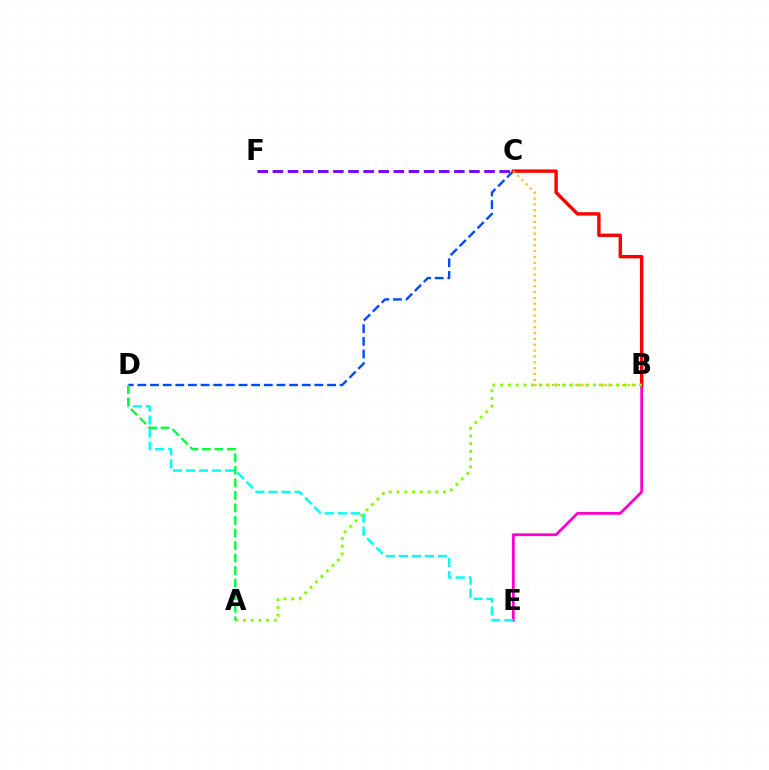{('B', 'E'): [{'color': '#ff00cf', 'line_style': 'solid', 'thickness': 2.01}], ('D', 'E'): [{'color': '#00fff6', 'line_style': 'dashed', 'thickness': 1.77}], ('C', 'D'): [{'color': '#004bff', 'line_style': 'dashed', 'thickness': 1.72}], ('C', 'F'): [{'color': '#7200ff', 'line_style': 'dashed', 'thickness': 2.05}], ('B', 'C'): [{'color': '#ff0000', 'line_style': 'solid', 'thickness': 2.44}, {'color': '#ffbd00', 'line_style': 'dotted', 'thickness': 1.59}], ('A', 'B'): [{'color': '#84ff00', 'line_style': 'dotted', 'thickness': 2.1}], ('A', 'D'): [{'color': '#00ff39', 'line_style': 'dashed', 'thickness': 1.7}]}